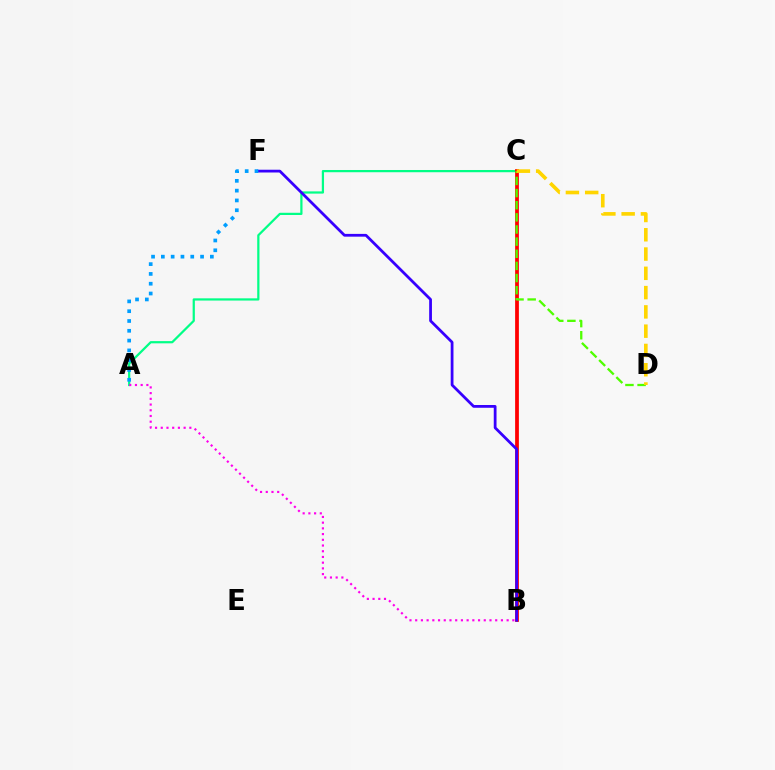{('A', 'C'): [{'color': '#00ff86', 'line_style': 'solid', 'thickness': 1.6}], ('B', 'C'): [{'color': '#ff0000', 'line_style': 'solid', 'thickness': 2.71}], ('B', 'F'): [{'color': '#3700ff', 'line_style': 'solid', 'thickness': 1.99}], ('C', 'D'): [{'color': '#4fff00', 'line_style': 'dashed', 'thickness': 1.65}, {'color': '#ffd500', 'line_style': 'dashed', 'thickness': 2.62}], ('A', 'F'): [{'color': '#009eff', 'line_style': 'dotted', 'thickness': 2.66}], ('A', 'B'): [{'color': '#ff00ed', 'line_style': 'dotted', 'thickness': 1.55}]}